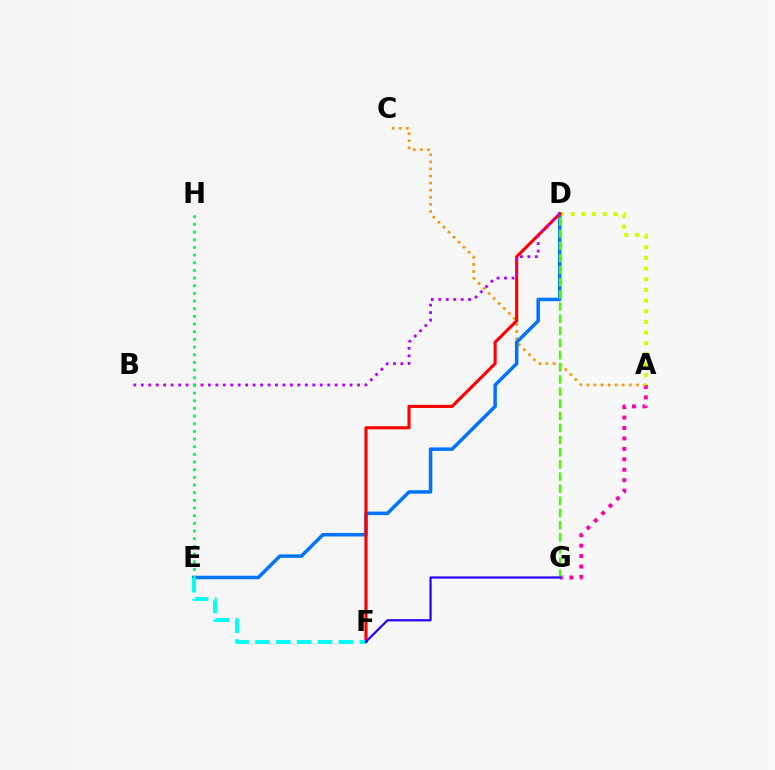{('A', 'G'): [{'color': '#ff00ac', 'line_style': 'dotted', 'thickness': 2.83}], ('A', 'C'): [{'color': '#ff9400', 'line_style': 'dotted', 'thickness': 1.93}], ('A', 'D'): [{'color': '#d1ff00', 'line_style': 'dotted', 'thickness': 2.9}], ('D', 'E'): [{'color': '#0074ff', 'line_style': 'solid', 'thickness': 2.52}], ('D', 'G'): [{'color': '#3dff00', 'line_style': 'dashed', 'thickness': 1.65}], ('D', 'F'): [{'color': '#ff0000', 'line_style': 'solid', 'thickness': 2.25}], ('E', 'F'): [{'color': '#00fff6', 'line_style': 'dashed', 'thickness': 2.83}], ('F', 'G'): [{'color': '#2500ff', 'line_style': 'solid', 'thickness': 1.59}], ('B', 'D'): [{'color': '#b900ff', 'line_style': 'dotted', 'thickness': 2.03}], ('E', 'H'): [{'color': '#00ff5c', 'line_style': 'dotted', 'thickness': 2.08}]}